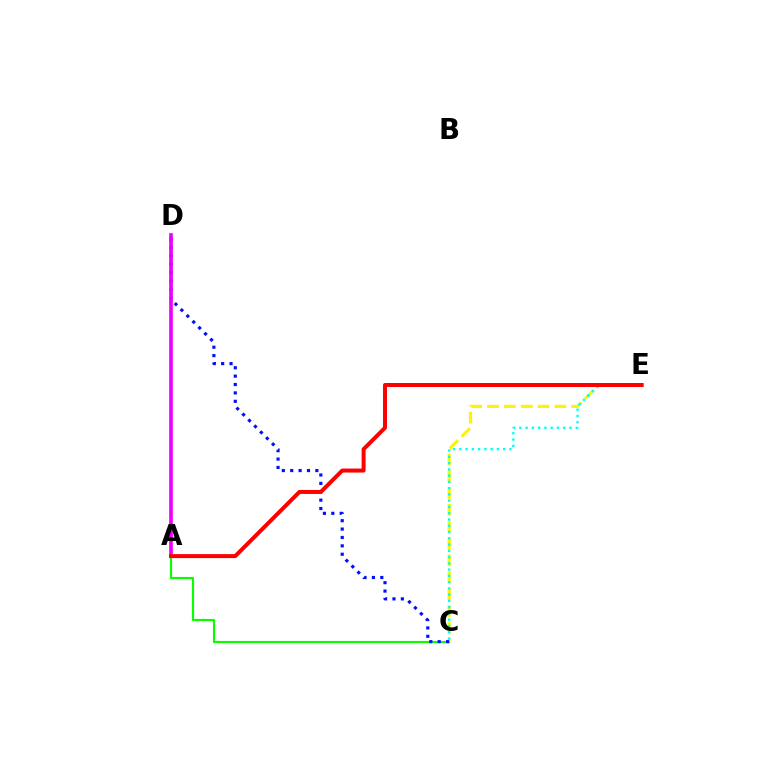{('A', 'C'): [{'color': '#08ff00', 'line_style': 'solid', 'thickness': 1.54}], ('C', 'E'): [{'color': '#fcf500', 'line_style': 'dashed', 'thickness': 2.29}, {'color': '#00fff6', 'line_style': 'dotted', 'thickness': 1.7}], ('C', 'D'): [{'color': '#0010ff', 'line_style': 'dotted', 'thickness': 2.28}], ('A', 'D'): [{'color': '#ee00ff', 'line_style': 'solid', 'thickness': 2.64}], ('A', 'E'): [{'color': '#ff0000', 'line_style': 'solid', 'thickness': 2.87}]}